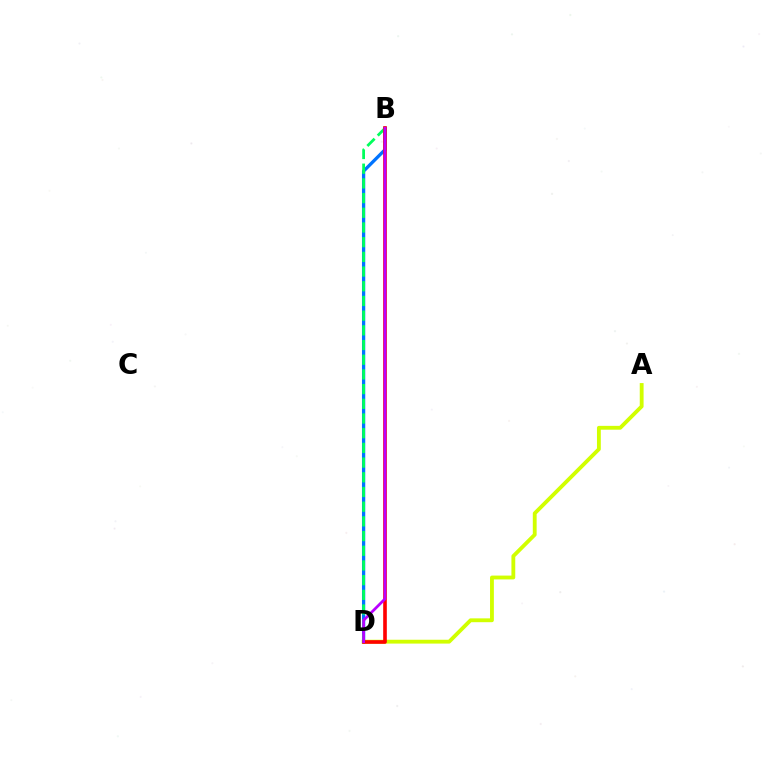{('A', 'D'): [{'color': '#d1ff00', 'line_style': 'solid', 'thickness': 2.76}], ('B', 'D'): [{'color': '#0074ff', 'line_style': 'solid', 'thickness': 2.36}, {'color': '#00ff5c', 'line_style': 'dashed', 'thickness': 2.0}, {'color': '#ff0000', 'line_style': 'solid', 'thickness': 2.61}, {'color': '#b900ff', 'line_style': 'solid', 'thickness': 1.98}]}